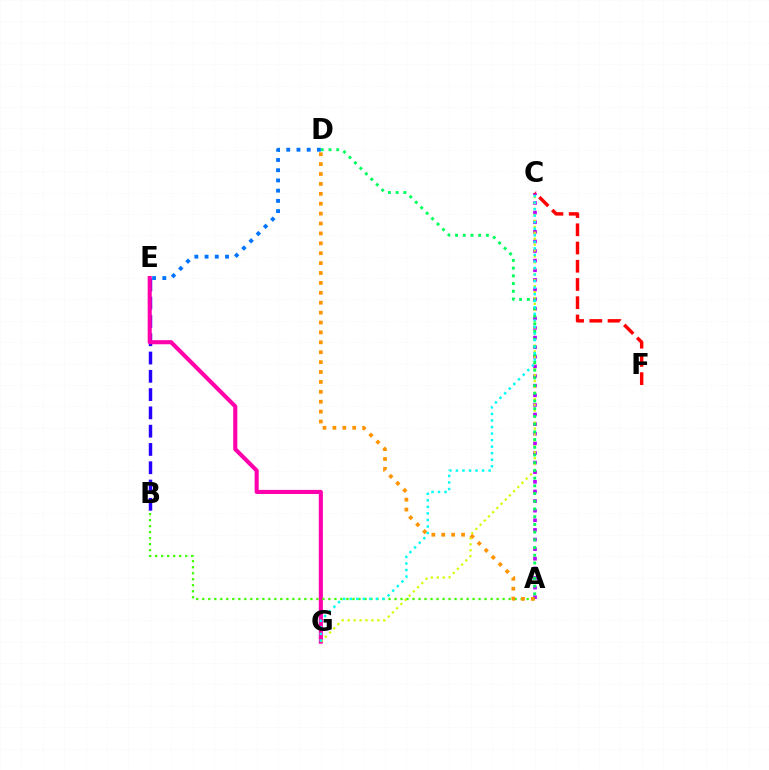{('B', 'E'): [{'color': '#2500ff', 'line_style': 'dashed', 'thickness': 2.48}], ('A', 'C'): [{'color': '#b900ff', 'line_style': 'dotted', 'thickness': 2.61}], ('E', 'G'): [{'color': '#ff00ac', 'line_style': 'solid', 'thickness': 2.95}], ('C', 'G'): [{'color': '#d1ff00', 'line_style': 'dotted', 'thickness': 1.61}, {'color': '#00fff6', 'line_style': 'dotted', 'thickness': 1.78}], ('A', 'B'): [{'color': '#3dff00', 'line_style': 'dotted', 'thickness': 1.63}], ('A', 'D'): [{'color': '#ff9400', 'line_style': 'dotted', 'thickness': 2.69}, {'color': '#00ff5c', 'line_style': 'dotted', 'thickness': 2.1}], ('D', 'E'): [{'color': '#0074ff', 'line_style': 'dotted', 'thickness': 2.78}], ('C', 'F'): [{'color': '#ff0000', 'line_style': 'dashed', 'thickness': 2.48}]}